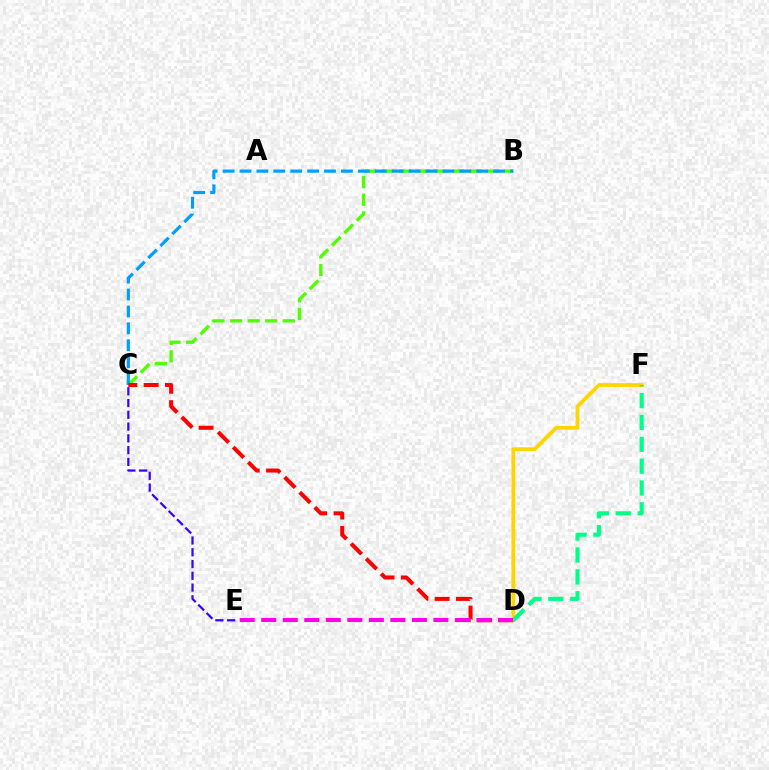{('C', 'E'): [{'color': '#3700ff', 'line_style': 'dashed', 'thickness': 1.6}], ('B', 'C'): [{'color': '#4fff00', 'line_style': 'dashed', 'thickness': 2.39}, {'color': '#009eff', 'line_style': 'dashed', 'thickness': 2.3}], ('D', 'F'): [{'color': '#ffd500', 'line_style': 'solid', 'thickness': 2.71}, {'color': '#00ff86', 'line_style': 'dashed', 'thickness': 2.97}], ('C', 'D'): [{'color': '#ff0000', 'line_style': 'dashed', 'thickness': 2.89}], ('D', 'E'): [{'color': '#ff00ed', 'line_style': 'dashed', 'thickness': 2.92}]}